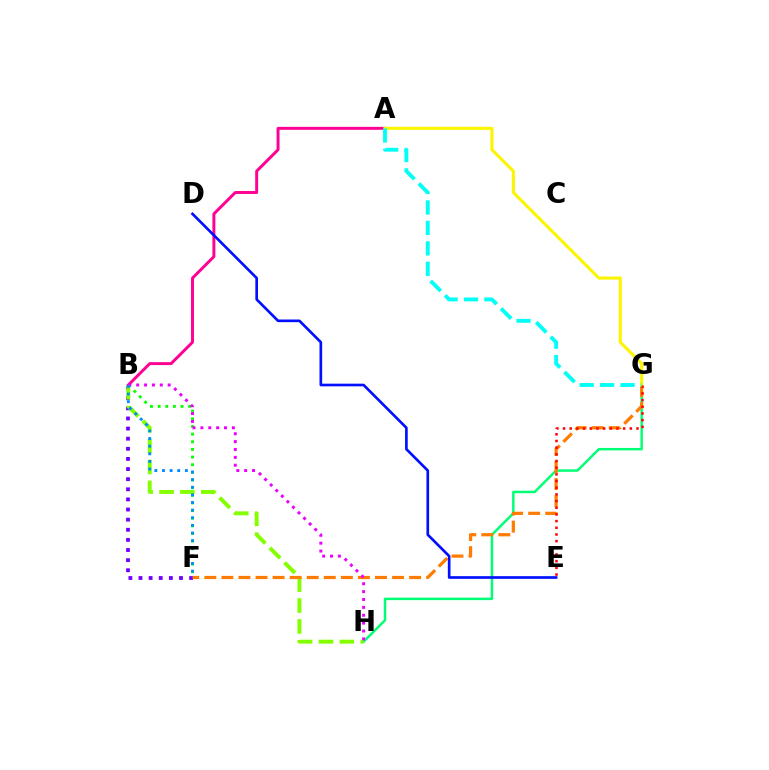{('G', 'H'): [{'color': '#00ff74', 'line_style': 'solid', 'thickness': 1.78}], ('B', 'F'): [{'color': '#7200ff', 'line_style': 'dotted', 'thickness': 2.75}, {'color': '#08ff00', 'line_style': 'dotted', 'thickness': 2.08}, {'color': '#008cff', 'line_style': 'dotted', 'thickness': 2.07}], ('B', 'H'): [{'color': '#84ff00', 'line_style': 'dashed', 'thickness': 2.84}, {'color': '#ee00ff', 'line_style': 'dotted', 'thickness': 2.14}], ('F', 'G'): [{'color': '#ff7c00', 'line_style': 'dashed', 'thickness': 2.32}], ('A', 'B'): [{'color': '#ff0094', 'line_style': 'solid', 'thickness': 2.12}], ('A', 'G'): [{'color': '#fcf500', 'line_style': 'solid', 'thickness': 2.22}, {'color': '#00fff6', 'line_style': 'dashed', 'thickness': 2.78}], ('E', 'G'): [{'color': '#ff0000', 'line_style': 'dotted', 'thickness': 1.81}], ('D', 'E'): [{'color': '#0010ff', 'line_style': 'solid', 'thickness': 1.92}]}